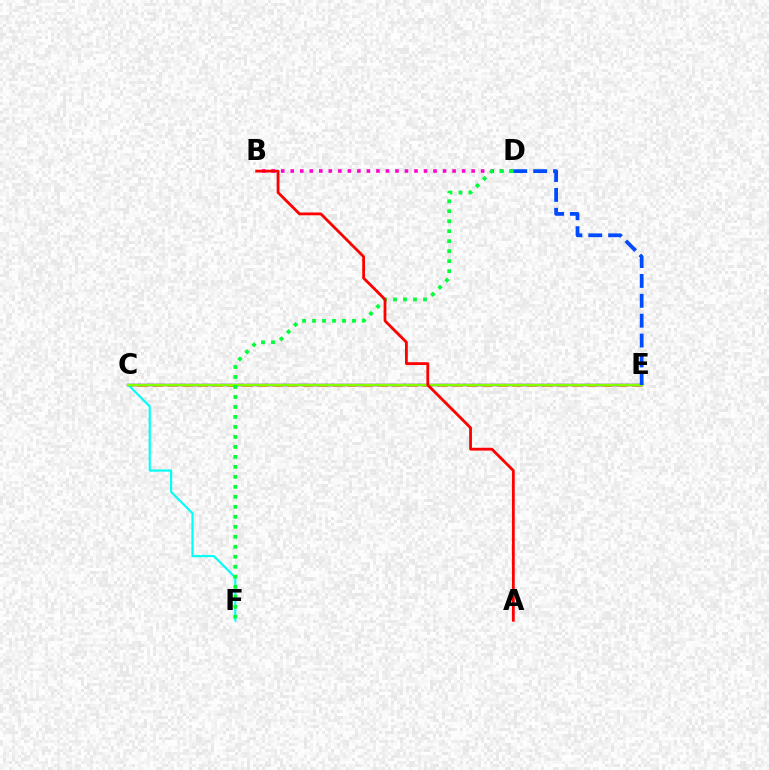{('C', 'E'): [{'color': '#ffbd00', 'line_style': 'dashed', 'thickness': 2.04}, {'color': '#7200ff', 'line_style': 'solid', 'thickness': 1.77}, {'color': '#84ff00', 'line_style': 'solid', 'thickness': 1.68}], ('B', 'D'): [{'color': '#ff00cf', 'line_style': 'dotted', 'thickness': 2.59}], ('C', 'F'): [{'color': '#00fff6', 'line_style': 'solid', 'thickness': 1.55}], ('D', 'F'): [{'color': '#00ff39', 'line_style': 'dotted', 'thickness': 2.71}], ('D', 'E'): [{'color': '#004bff', 'line_style': 'dashed', 'thickness': 2.7}], ('A', 'B'): [{'color': '#ff0000', 'line_style': 'solid', 'thickness': 2.01}]}